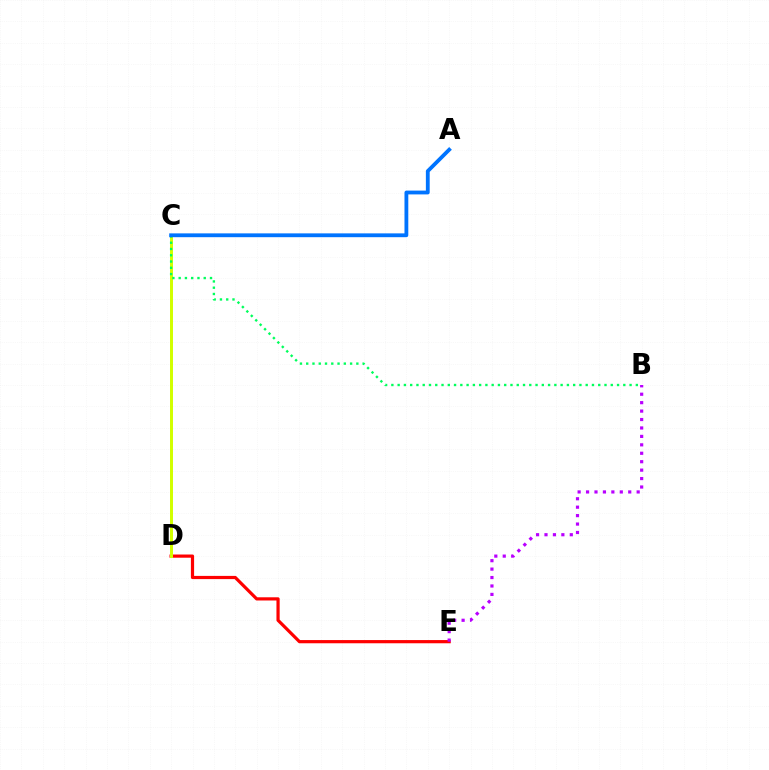{('D', 'E'): [{'color': '#ff0000', 'line_style': 'solid', 'thickness': 2.31}], ('C', 'D'): [{'color': '#d1ff00', 'line_style': 'solid', 'thickness': 2.14}], ('B', 'C'): [{'color': '#00ff5c', 'line_style': 'dotted', 'thickness': 1.7}], ('B', 'E'): [{'color': '#b900ff', 'line_style': 'dotted', 'thickness': 2.29}], ('A', 'C'): [{'color': '#0074ff', 'line_style': 'solid', 'thickness': 2.75}]}